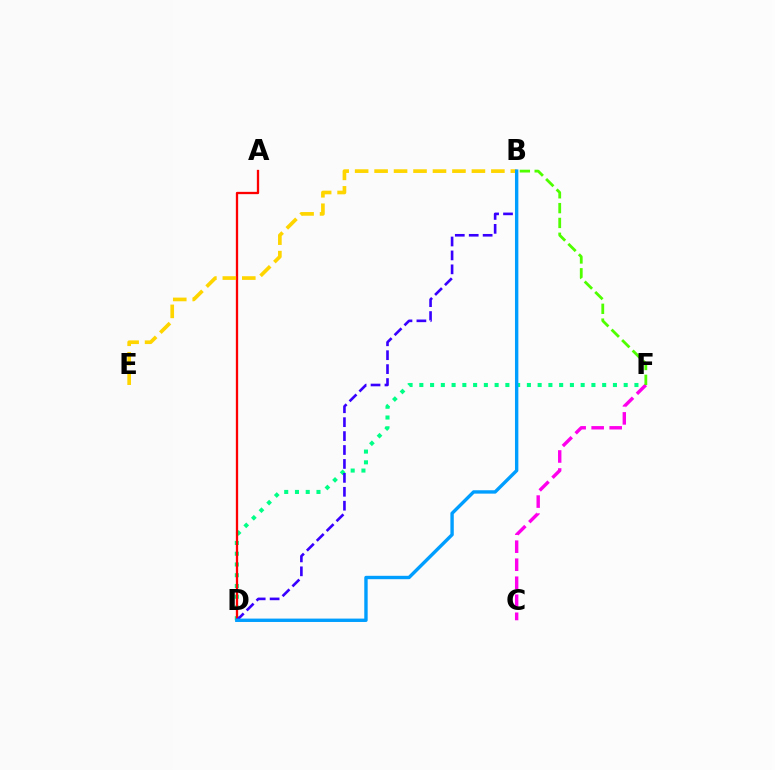{('D', 'F'): [{'color': '#00ff86', 'line_style': 'dotted', 'thickness': 2.92}], ('A', 'D'): [{'color': '#ff0000', 'line_style': 'solid', 'thickness': 1.66}], ('B', 'E'): [{'color': '#ffd500', 'line_style': 'dashed', 'thickness': 2.64}], ('C', 'F'): [{'color': '#ff00ed', 'line_style': 'dashed', 'thickness': 2.45}], ('B', 'D'): [{'color': '#3700ff', 'line_style': 'dashed', 'thickness': 1.89}, {'color': '#009eff', 'line_style': 'solid', 'thickness': 2.44}], ('B', 'F'): [{'color': '#4fff00', 'line_style': 'dashed', 'thickness': 2.01}]}